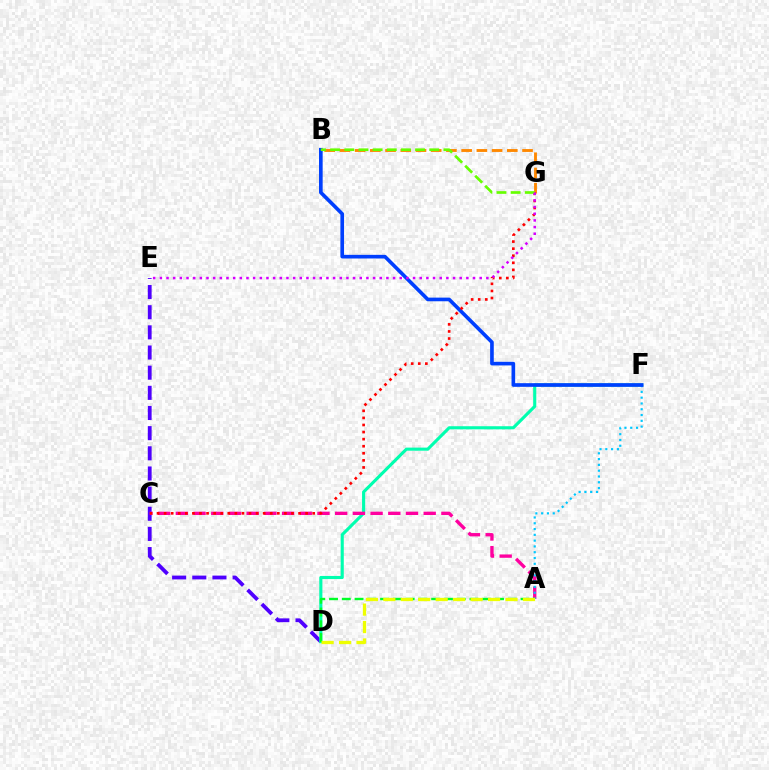{('D', 'E'): [{'color': '#4f00ff', 'line_style': 'dashed', 'thickness': 2.74}], ('D', 'F'): [{'color': '#00ffaf', 'line_style': 'solid', 'thickness': 2.24}], ('A', 'C'): [{'color': '#ff00a0', 'line_style': 'dashed', 'thickness': 2.41}], ('A', 'F'): [{'color': '#00c7ff', 'line_style': 'dotted', 'thickness': 1.57}], ('A', 'D'): [{'color': '#00ff27', 'line_style': 'dashed', 'thickness': 1.73}, {'color': '#eeff00', 'line_style': 'dashed', 'thickness': 2.37}], ('B', 'G'): [{'color': '#ff8800', 'line_style': 'dashed', 'thickness': 2.07}, {'color': '#66ff00', 'line_style': 'dashed', 'thickness': 1.92}], ('B', 'F'): [{'color': '#003fff', 'line_style': 'solid', 'thickness': 2.62}], ('C', 'G'): [{'color': '#ff0000', 'line_style': 'dotted', 'thickness': 1.92}], ('E', 'G'): [{'color': '#d600ff', 'line_style': 'dotted', 'thickness': 1.81}]}